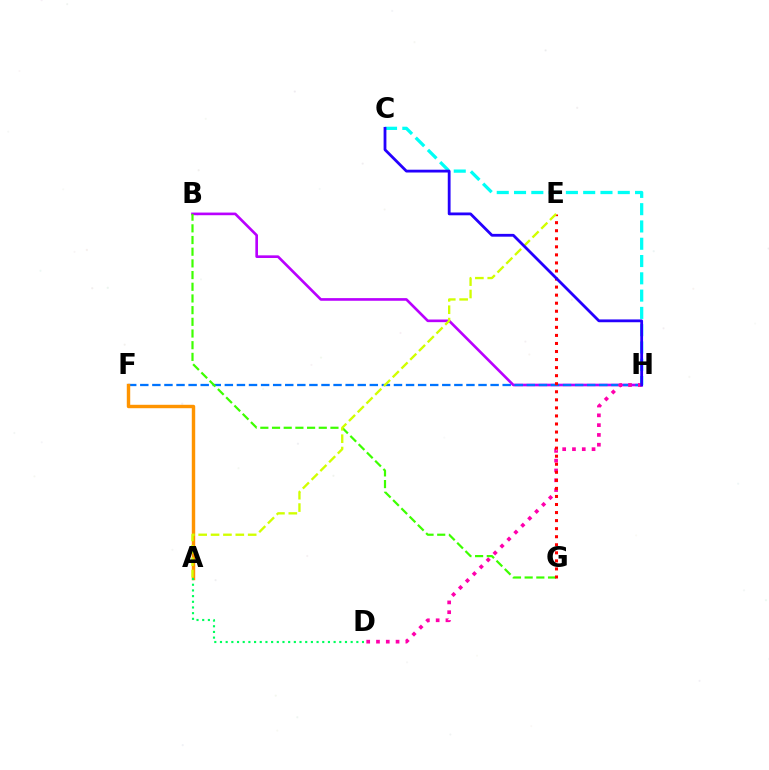{('C', 'H'): [{'color': '#00fff6', 'line_style': 'dashed', 'thickness': 2.35}, {'color': '#2500ff', 'line_style': 'solid', 'thickness': 2.02}], ('B', 'H'): [{'color': '#b900ff', 'line_style': 'solid', 'thickness': 1.9}], ('F', 'H'): [{'color': '#0074ff', 'line_style': 'dashed', 'thickness': 1.64}], ('A', 'F'): [{'color': '#ff9400', 'line_style': 'solid', 'thickness': 2.46}], ('A', 'D'): [{'color': '#00ff5c', 'line_style': 'dotted', 'thickness': 1.54}], ('D', 'H'): [{'color': '#ff00ac', 'line_style': 'dotted', 'thickness': 2.66}], ('B', 'G'): [{'color': '#3dff00', 'line_style': 'dashed', 'thickness': 1.59}], ('E', 'G'): [{'color': '#ff0000', 'line_style': 'dotted', 'thickness': 2.19}], ('A', 'E'): [{'color': '#d1ff00', 'line_style': 'dashed', 'thickness': 1.68}]}